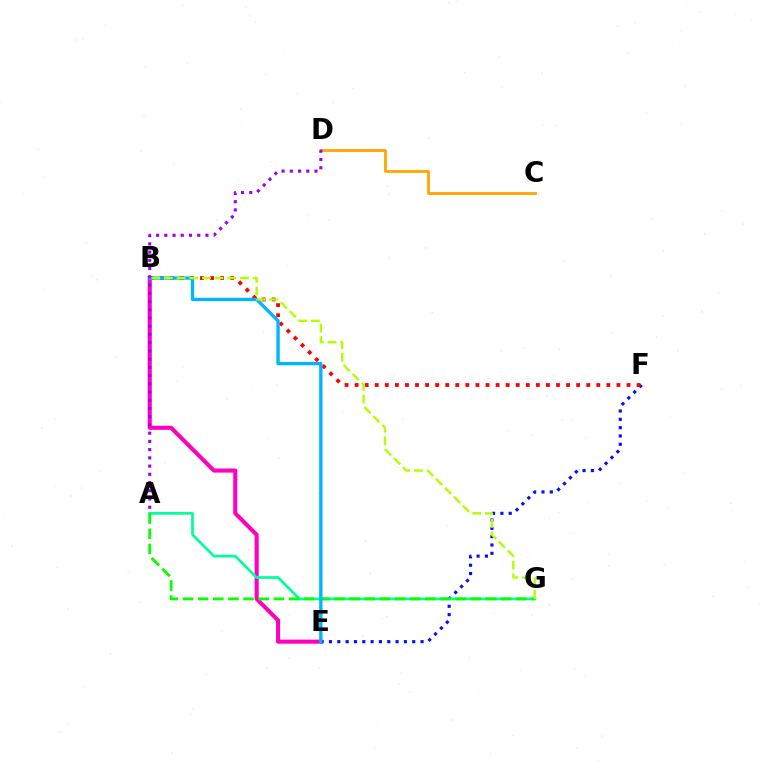{('B', 'E'): [{'color': '#ff00bd', 'line_style': 'solid', 'thickness': 2.95}, {'color': '#00b5ff', 'line_style': 'solid', 'thickness': 2.41}], ('E', 'F'): [{'color': '#0010ff', 'line_style': 'dotted', 'thickness': 2.26}], ('A', 'G'): [{'color': '#00ff9d', 'line_style': 'solid', 'thickness': 1.95}, {'color': '#08ff00', 'line_style': 'dashed', 'thickness': 2.06}], ('B', 'F'): [{'color': '#ff0000', 'line_style': 'dotted', 'thickness': 2.74}], ('C', 'D'): [{'color': '#ffa500', 'line_style': 'solid', 'thickness': 2.01}], ('B', 'G'): [{'color': '#b3ff00', 'line_style': 'dashed', 'thickness': 1.72}], ('A', 'D'): [{'color': '#9b00ff', 'line_style': 'dotted', 'thickness': 2.24}]}